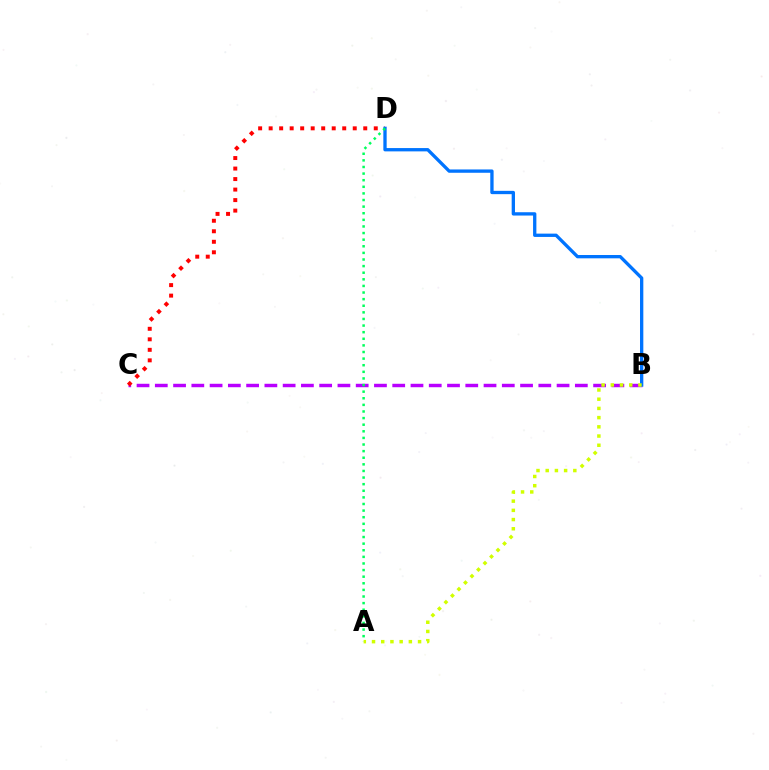{('B', 'C'): [{'color': '#b900ff', 'line_style': 'dashed', 'thickness': 2.48}], ('C', 'D'): [{'color': '#ff0000', 'line_style': 'dotted', 'thickness': 2.86}], ('B', 'D'): [{'color': '#0074ff', 'line_style': 'solid', 'thickness': 2.39}], ('A', 'D'): [{'color': '#00ff5c', 'line_style': 'dotted', 'thickness': 1.8}], ('A', 'B'): [{'color': '#d1ff00', 'line_style': 'dotted', 'thickness': 2.5}]}